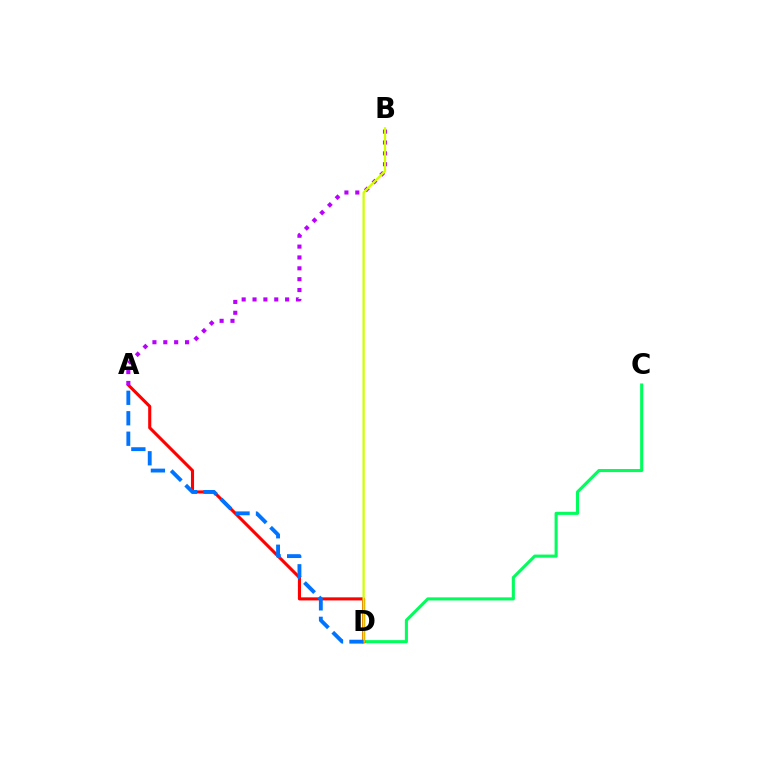{('C', 'D'): [{'color': '#00ff5c', 'line_style': 'solid', 'thickness': 2.22}], ('A', 'D'): [{'color': '#ff0000', 'line_style': 'solid', 'thickness': 2.22}, {'color': '#0074ff', 'line_style': 'dashed', 'thickness': 2.78}], ('A', 'B'): [{'color': '#b900ff', 'line_style': 'dotted', 'thickness': 2.95}], ('B', 'D'): [{'color': '#d1ff00', 'line_style': 'solid', 'thickness': 1.63}]}